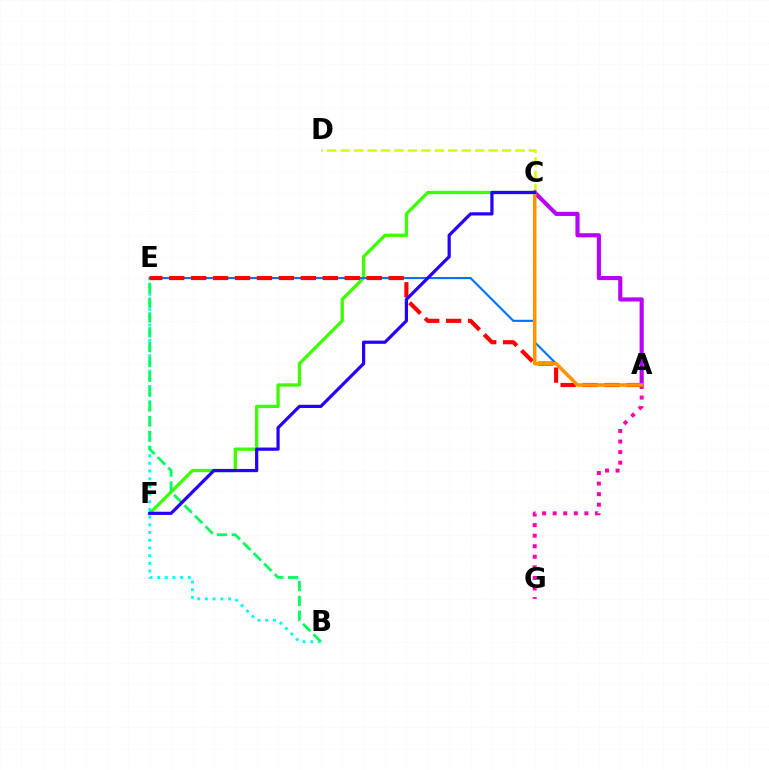{('A', 'G'): [{'color': '#ff00ac', 'line_style': 'dotted', 'thickness': 2.87}], ('C', 'F'): [{'color': '#3dff00', 'line_style': 'solid', 'thickness': 2.38}, {'color': '#2500ff', 'line_style': 'solid', 'thickness': 2.31}], ('B', 'E'): [{'color': '#00fff6', 'line_style': 'dotted', 'thickness': 2.09}, {'color': '#00ff5c', 'line_style': 'dashed', 'thickness': 2.01}], ('A', 'E'): [{'color': '#0074ff', 'line_style': 'solid', 'thickness': 1.55}, {'color': '#ff0000', 'line_style': 'dashed', 'thickness': 2.98}], ('C', 'D'): [{'color': '#d1ff00', 'line_style': 'dashed', 'thickness': 1.83}], ('A', 'C'): [{'color': '#b900ff', 'line_style': 'solid', 'thickness': 2.98}, {'color': '#ff9400', 'line_style': 'solid', 'thickness': 2.54}]}